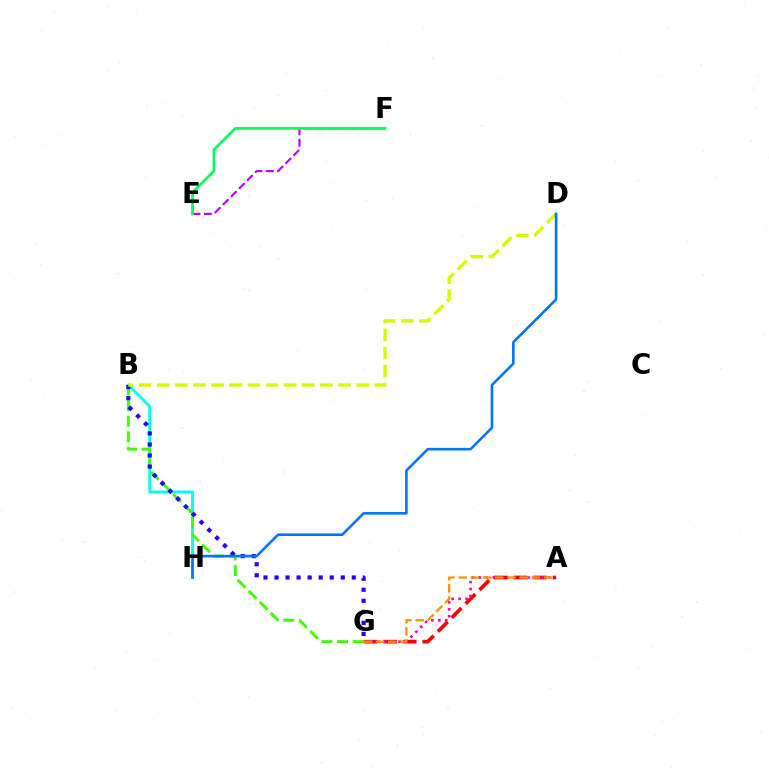{('B', 'H'): [{'color': '#00fff6', 'line_style': 'solid', 'thickness': 2.05}], ('A', 'G'): [{'color': '#ff0000', 'line_style': 'dashed', 'thickness': 2.66}, {'color': '#ff00ac', 'line_style': 'dotted', 'thickness': 1.89}, {'color': '#ff9400', 'line_style': 'dashed', 'thickness': 1.66}], ('B', 'G'): [{'color': '#3dff00', 'line_style': 'dashed', 'thickness': 2.12}, {'color': '#2500ff', 'line_style': 'dotted', 'thickness': 3.0}], ('E', 'F'): [{'color': '#b900ff', 'line_style': 'dashed', 'thickness': 1.55}, {'color': '#00ff5c', 'line_style': 'solid', 'thickness': 1.98}], ('B', 'D'): [{'color': '#d1ff00', 'line_style': 'dashed', 'thickness': 2.46}], ('D', 'H'): [{'color': '#0074ff', 'line_style': 'solid', 'thickness': 1.87}]}